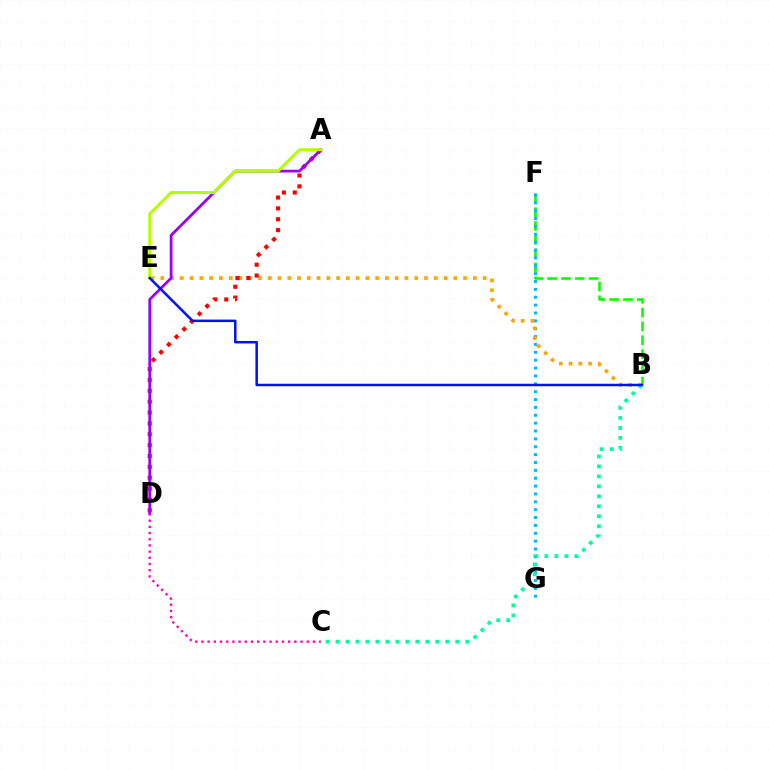{('B', 'F'): [{'color': '#08ff00', 'line_style': 'dashed', 'thickness': 1.88}], ('F', 'G'): [{'color': '#00b5ff', 'line_style': 'dotted', 'thickness': 2.14}], ('B', 'E'): [{'color': '#ffa500', 'line_style': 'dotted', 'thickness': 2.65}, {'color': '#0010ff', 'line_style': 'solid', 'thickness': 1.8}], ('A', 'D'): [{'color': '#ff0000', 'line_style': 'dotted', 'thickness': 2.95}, {'color': '#9b00ff', 'line_style': 'solid', 'thickness': 1.99}], ('B', 'C'): [{'color': '#00ff9d', 'line_style': 'dotted', 'thickness': 2.71}], ('C', 'D'): [{'color': '#ff00bd', 'line_style': 'dotted', 'thickness': 1.68}], ('A', 'E'): [{'color': '#b3ff00', 'line_style': 'solid', 'thickness': 2.15}]}